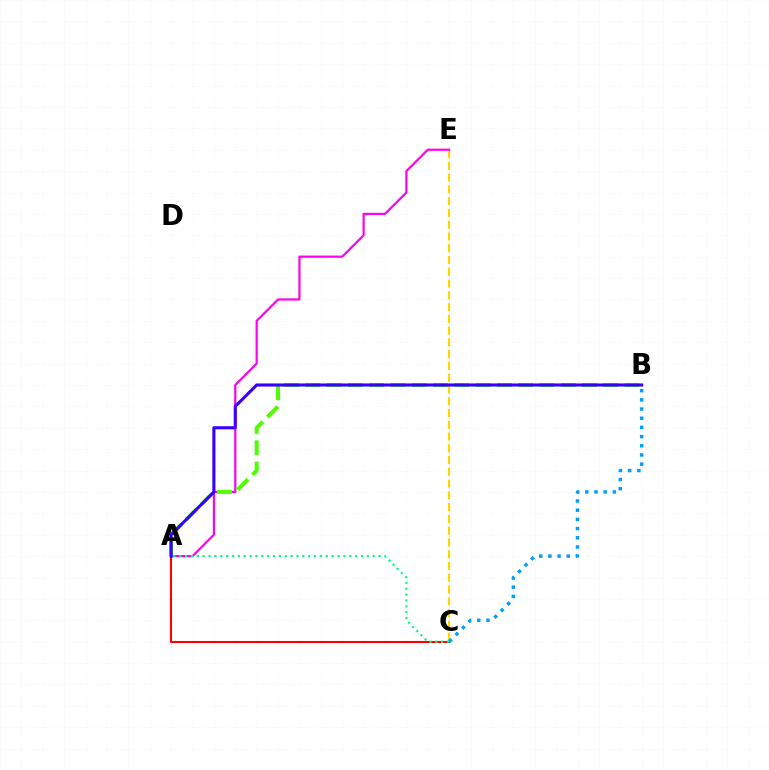{('C', 'E'): [{'color': '#ffd500', 'line_style': 'dashed', 'thickness': 1.6}], ('A', 'E'): [{'color': '#ff00ed', 'line_style': 'solid', 'thickness': 1.57}], ('A', 'C'): [{'color': '#ff0000', 'line_style': 'solid', 'thickness': 1.51}, {'color': '#00ff86', 'line_style': 'dotted', 'thickness': 1.59}], ('A', 'B'): [{'color': '#4fff00', 'line_style': 'dashed', 'thickness': 2.89}, {'color': '#3700ff', 'line_style': 'solid', 'thickness': 2.23}], ('B', 'C'): [{'color': '#009eff', 'line_style': 'dotted', 'thickness': 2.5}]}